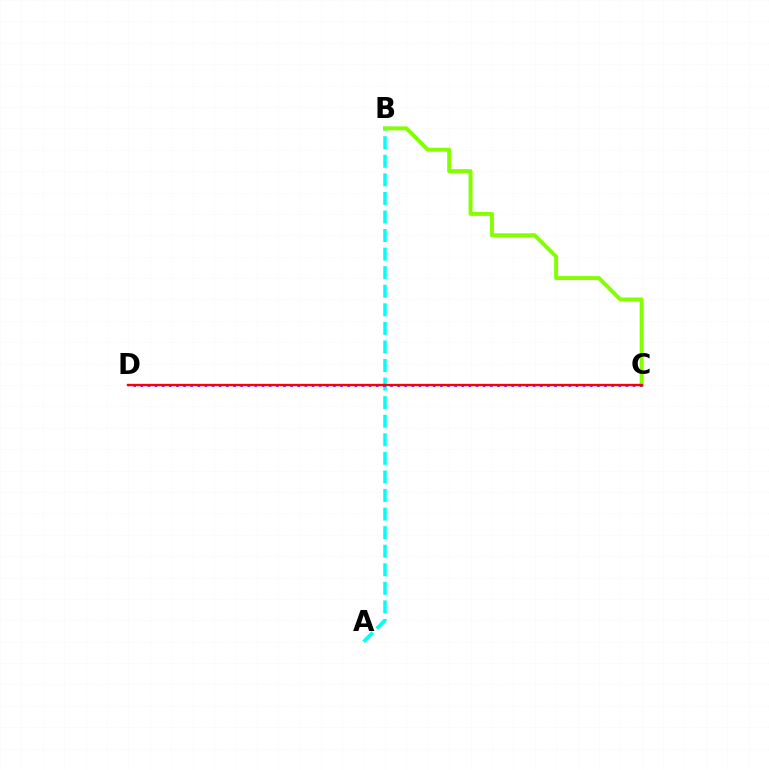{('A', 'B'): [{'color': '#00fff6', 'line_style': 'dashed', 'thickness': 2.52}], ('B', 'C'): [{'color': '#84ff00', 'line_style': 'solid', 'thickness': 2.85}], ('C', 'D'): [{'color': '#7200ff', 'line_style': 'dotted', 'thickness': 1.94}, {'color': '#ff0000', 'line_style': 'solid', 'thickness': 1.69}]}